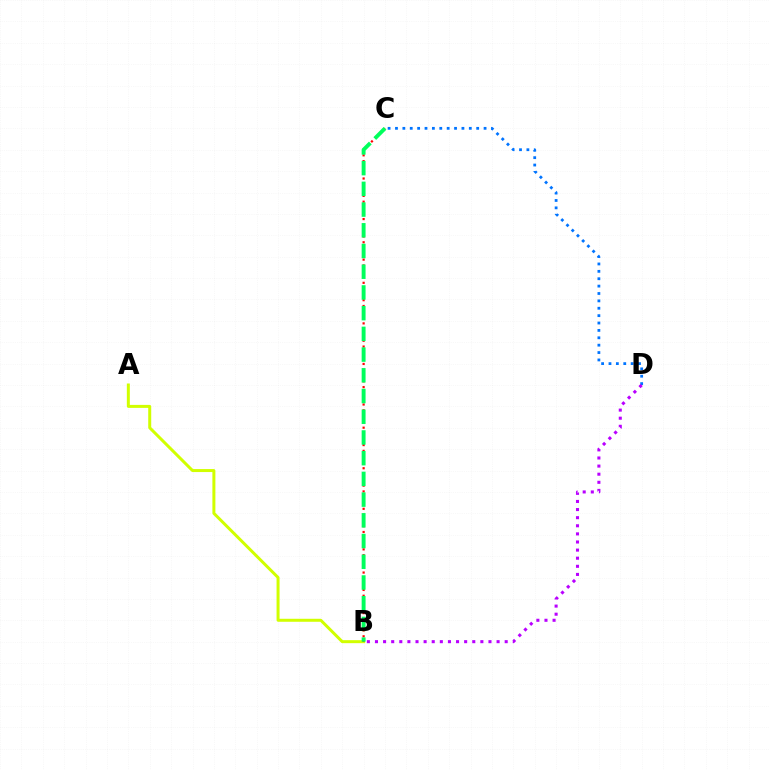{('C', 'D'): [{'color': '#0074ff', 'line_style': 'dotted', 'thickness': 2.01}], ('A', 'B'): [{'color': '#d1ff00', 'line_style': 'solid', 'thickness': 2.16}], ('B', 'C'): [{'color': '#ff0000', 'line_style': 'dotted', 'thickness': 1.57}, {'color': '#00ff5c', 'line_style': 'dashed', 'thickness': 2.81}], ('B', 'D'): [{'color': '#b900ff', 'line_style': 'dotted', 'thickness': 2.2}]}